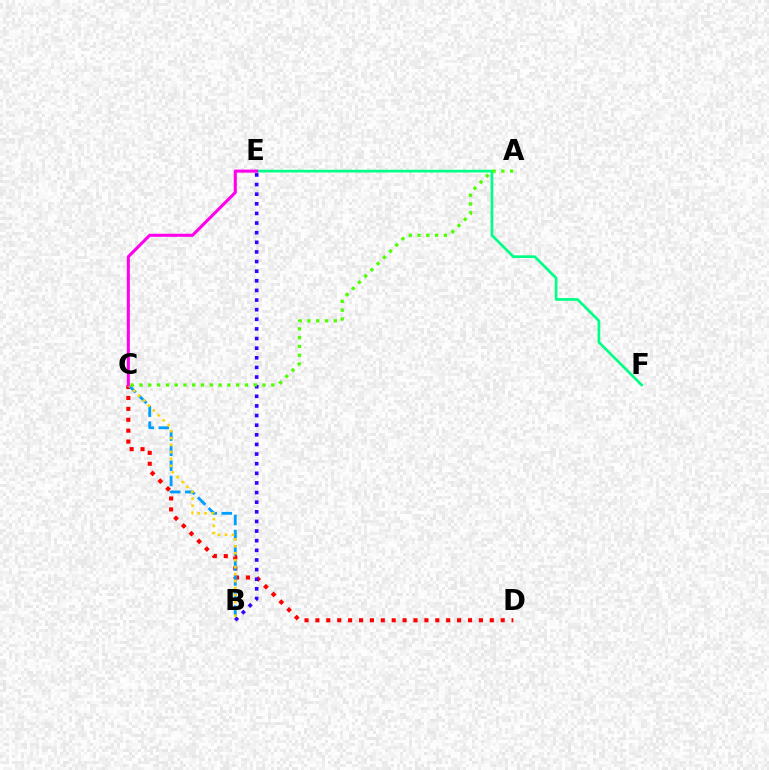{('E', 'F'): [{'color': '#00ff86', 'line_style': 'solid', 'thickness': 1.94}], ('C', 'D'): [{'color': '#ff0000', 'line_style': 'dotted', 'thickness': 2.96}], ('B', 'E'): [{'color': '#3700ff', 'line_style': 'dotted', 'thickness': 2.62}], ('B', 'C'): [{'color': '#009eff', 'line_style': 'dashed', 'thickness': 2.05}, {'color': '#ffd500', 'line_style': 'dotted', 'thickness': 1.89}], ('A', 'C'): [{'color': '#4fff00', 'line_style': 'dotted', 'thickness': 2.39}], ('C', 'E'): [{'color': '#ff00ed', 'line_style': 'solid', 'thickness': 2.21}]}